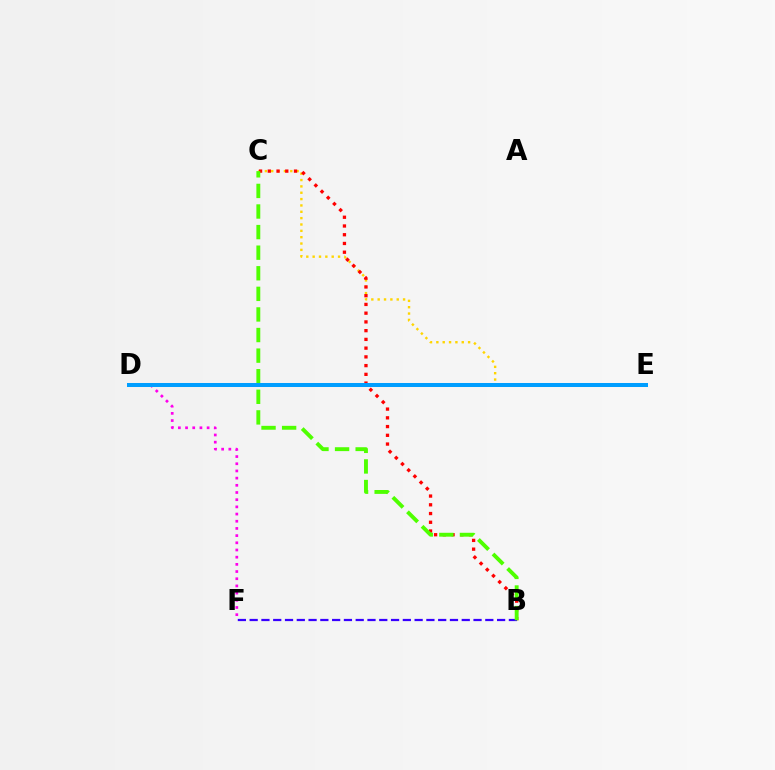{('C', 'E'): [{'color': '#ffd500', 'line_style': 'dotted', 'thickness': 1.73}], ('B', 'C'): [{'color': '#ff0000', 'line_style': 'dotted', 'thickness': 2.37}, {'color': '#4fff00', 'line_style': 'dashed', 'thickness': 2.8}], ('B', 'F'): [{'color': '#3700ff', 'line_style': 'dashed', 'thickness': 1.6}], ('D', 'F'): [{'color': '#ff00ed', 'line_style': 'dotted', 'thickness': 1.95}], ('D', 'E'): [{'color': '#00ff86', 'line_style': 'solid', 'thickness': 1.77}, {'color': '#009eff', 'line_style': 'solid', 'thickness': 2.89}]}